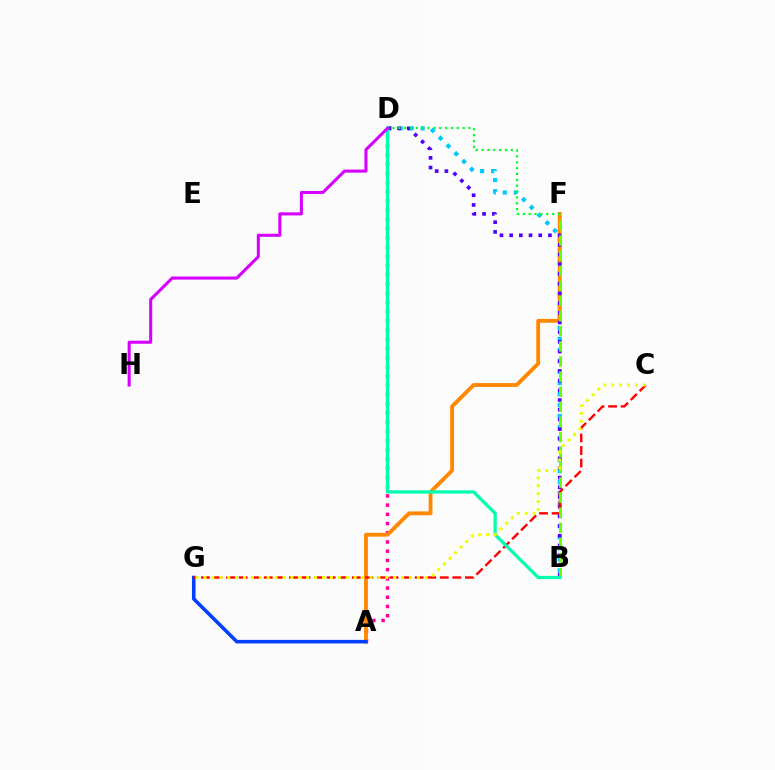{('B', 'D'): [{'color': '#00c7ff', 'line_style': 'dotted', 'thickness': 2.99}, {'color': '#4f00ff', 'line_style': 'dotted', 'thickness': 2.63}, {'color': '#00ffaf', 'line_style': 'solid', 'thickness': 2.34}], ('A', 'D'): [{'color': '#ff00a0', 'line_style': 'dotted', 'thickness': 2.5}], ('A', 'F'): [{'color': '#ff8800', 'line_style': 'solid', 'thickness': 2.77}], ('A', 'G'): [{'color': '#003fff', 'line_style': 'solid', 'thickness': 2.57}], ('C', 'G'): [{'color': '#ff0000', 'line_style': 'dashed', 'thickness': 1.71}, {'color': '#eeff00', 'line_style': 'dotted', 'thickness': 2.15}], ('B', 'F'): [{'color': '#66ff00', 'line_style': 'dashed', 'thickness': 2.05}], ('D', 'F'): [{'color': '#00ff27', 'line_style': 'dotted', 'thickness': 1.59}], ('D', 'H'): [{'color': '#d600ff', 'line_style': 'solid', 'thickness': 2.21}]}